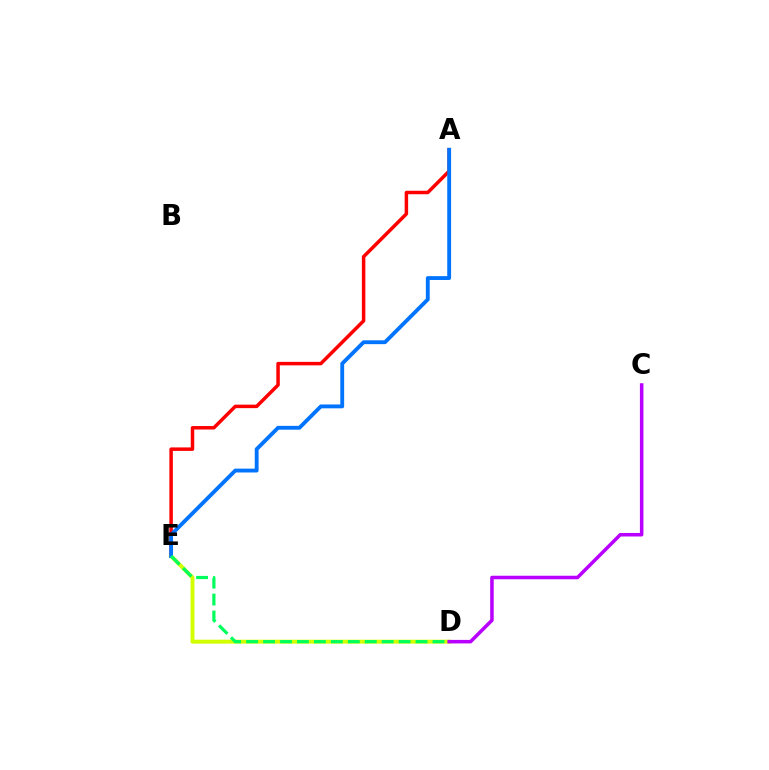{('A', 'E'): [{'color': '#ff0000', 'line_style': 'solid', 'thickness': 2.51}, {'color': '#0074ff', 'line_style': 'solid', 'thickness': 2.77}], ('D', 'E'): [{'color': '#d1ff00', 'line_style': 'solid', 'thickness': 2.84}, {'color': '#00ff5c', 'line_style': 'dashed', 'thickness': 2.3}], ('C', 'D'): [{'color': '#b900ff', 'line_style': 'solid', 'thickness': 2.54}]}